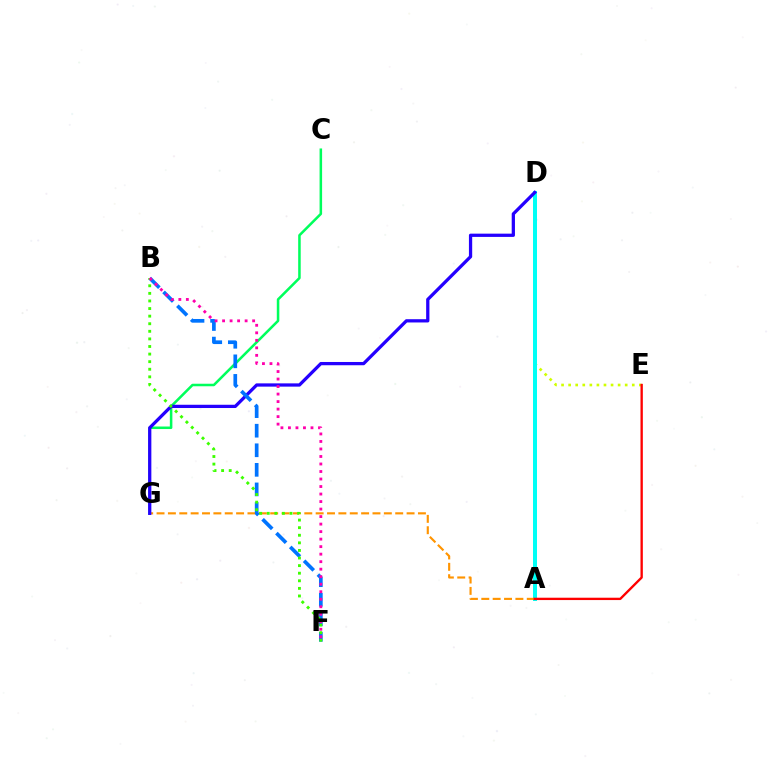{('D', 'E'): [{'color': '#d1ff00', 'line_style': 'dotted', 'thickness': 1.92}], ('A', 'D'): [{'color': '#b900ff', 'line_style': 'dashed', 'thickness': 1.58}, {'color': '#00fff6', 'line_style': 'solid', 'thickness': 2.87}], ('C', 'G'): [{'color': '#00ff5c', 'line_style': 'solid', 'thickness': 1.82}], ('A', 'G'): [{'color': '#ff9400', 'line_style': 'dashed', 'thickness': 1.54}], ('A', 'E'): [{'color': '#ff0000', 'line_style': 'solid', 'thickness': 1.69}], ('D', 'G'): [{'color': '#2500ff', 'line_style': 'solid', 'thickness': 2.35}], ('B', 'F'): [{'color': '#0074ff', 'line_style': 'dashed', 'thickness': 2.66}, {'color': '#3dff00', 'line_style': 'dotted', 'thickness': 2.06}, {'color': '#ff00ac', 'line_style': 'dotted', 'thickness': 2.04}]}